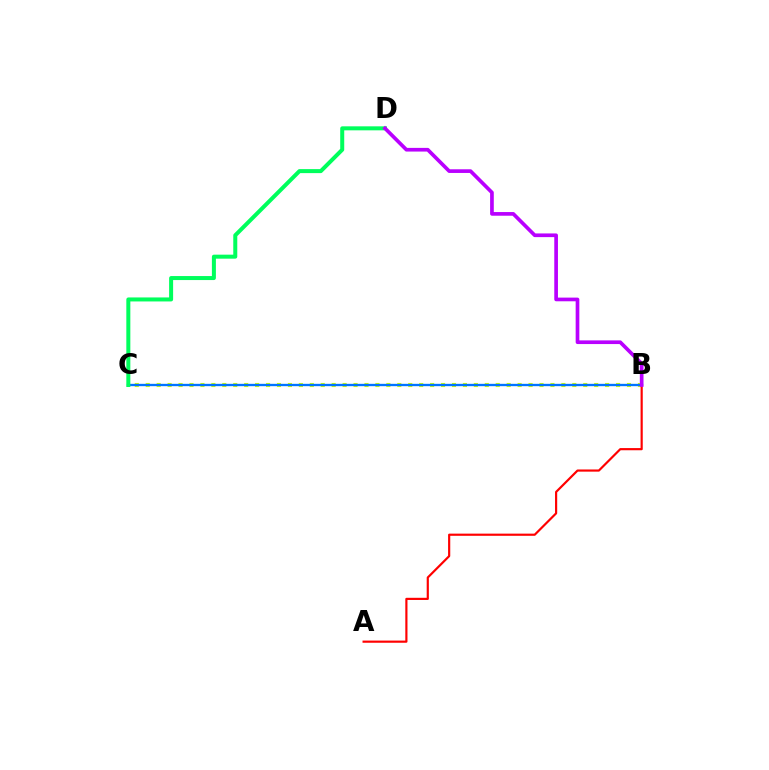{('B', 'C'): [{'color': '#d1ff00', 'line_style': 'dotted', 'thickness': 2.97}, {'color': '#0074ff', 'line_style': 'solid', 'thickness': 1.69}], ('A', 'B'): [{'color': '#ff0000', 'line_style': 'solid', 'thickness': 1.57}], ('C', 'D'): [{'color': '#00ff5c', 'line_style': 'solid', 'thickness': 2.89}], ('B', 'D'): [{'color': '#b900ff', 'line_style': 'solid', 'thickness': 2.65}]}